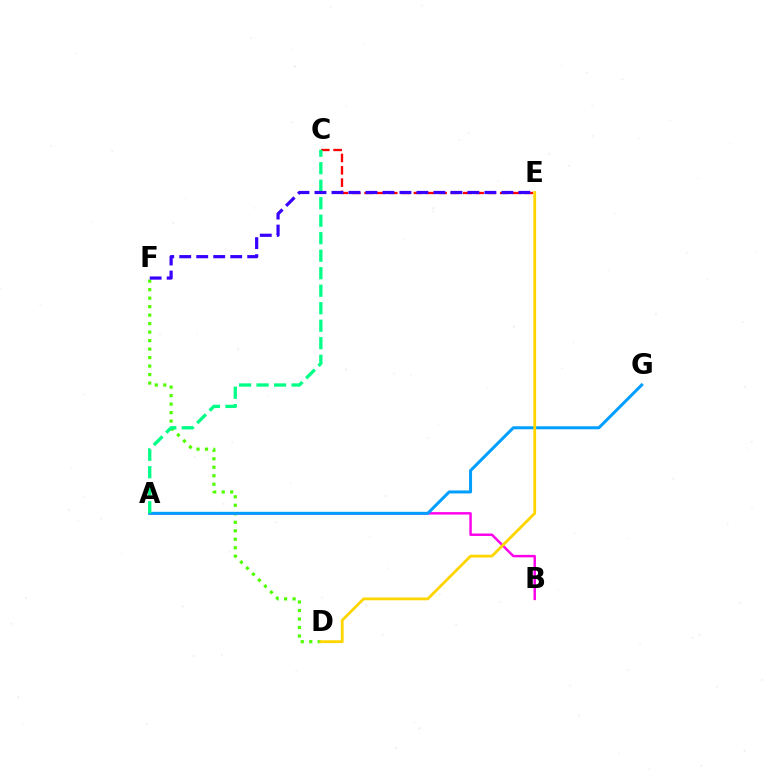{('D', 'F'): [{'color': '#4fff00', 'line_style': 'dotted', 'thickness': 2.31}], ('C', 'E'): [{'color': '#ff0000', 'line_style': 'dashed', 'thickness': 1.67}], ('A', 'B'): [{'color': '#ff00ed', 'line_style': 'solid', 'thickness': 1.77}], ('A', 'G'): [{'color': '#009eff', 'line_style': 'solid', 'thickness': 2.17}], ('A', 'C'): [{'color': '#00ff86', 'line_style': 'dashed', 'thickness': 2.38}], ('E', 'F'): [{'color': '#3700ff', 'line_style': 'dashed', 'thickness': 2.31}], ('D', 'E'): [{'color': '#ffd500', 'line_style': 'solid', 'thickness': 2.02}]}